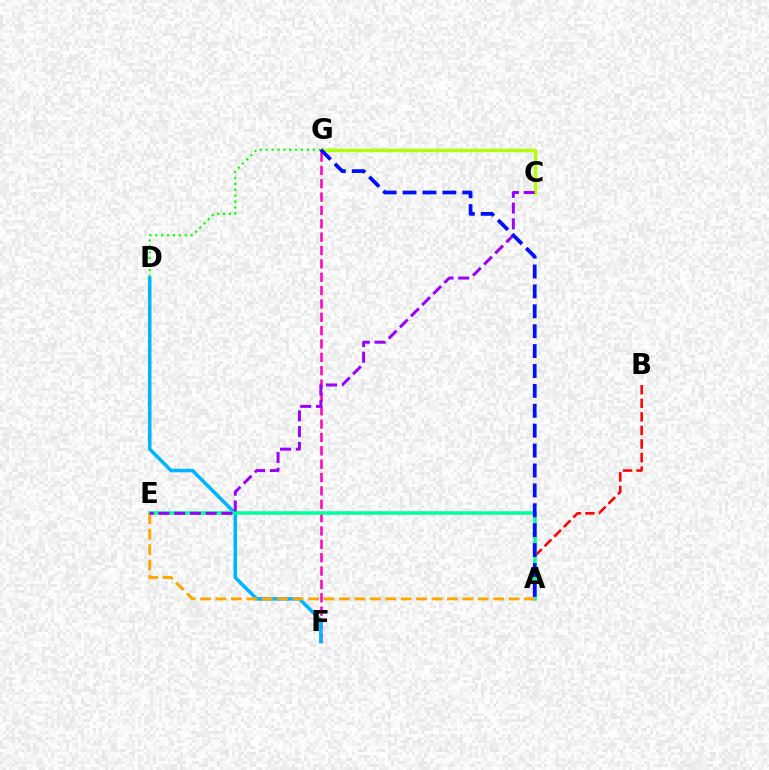{('F', 'G'): [{'color': '#ff00bd', 'line_style': 'dashed', 'thickness': 1.81}], ('D', 'F'): [{'color': '#00b5ff', 'line_style': 'solid', 'thickness': 2.54}], ('A', 'B'): [{'color': '#ff0000', 'line_style': 'dashed', 'thickness': 1.84}], ('A', 'E'): [{'color': '#00ff9d', 'line_style': 'solid', 'thickness': 2.54}, {'color': '#ffa500', 'line_style': 'dashed', 'thickness': 2.1}], ('C', 'G'): [{'color': '#b3ff00', 'line_style': 'solid', 'thickness': 2.43}], ('D', 'G'): [{'color': '#08ff00', 'line_style': 'dotted', 'thickness': 1.6}], ('C', 'E'): [{'color': '#9b00ff', 'line_style': 'dashed', 'thickness': 2.14}], ('A', 'G'): [{'color': '#0010ff', 'line_style': 'dashed', 'thickness': 2.7}]}